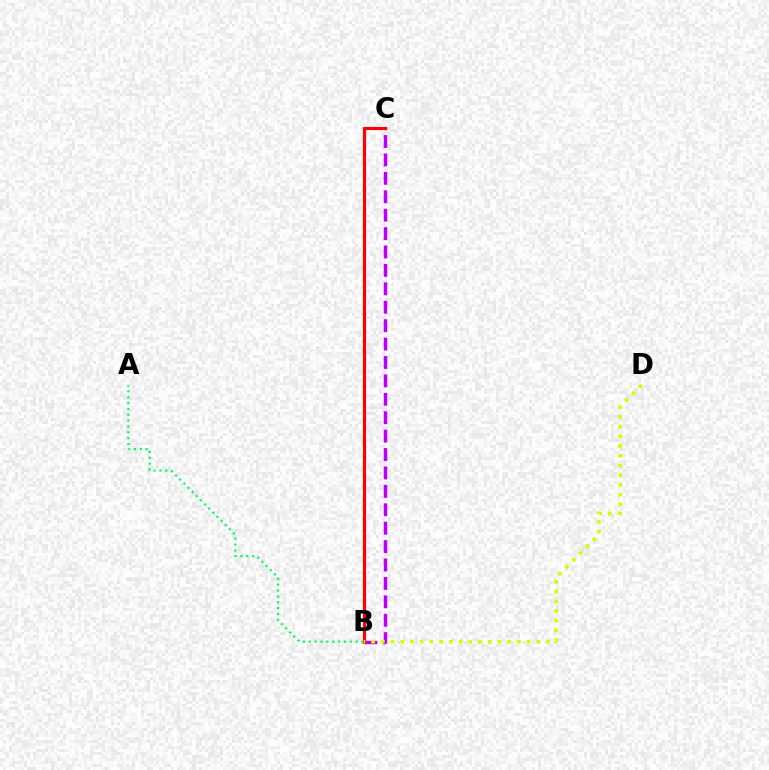{('B', 'C'): [{'color': '#b900ff', 'line_style': 'dashed', 'thickness': 2.5}, {'color': '#0074ff', 'line_style': 'solid', 'thickness': 2.15}, {'color': '#ff0000', 'line_style': 'solid', 'thickness': 2.26}], ('A', 'B'): [{'color': '#00ff5c', 'line_style': 'dotted', 'thickness': 1.59}], ('B', 'D'): [{'color': '#d1ff00', 'line_style': 'dotted', 'thickness': 2.64}]}